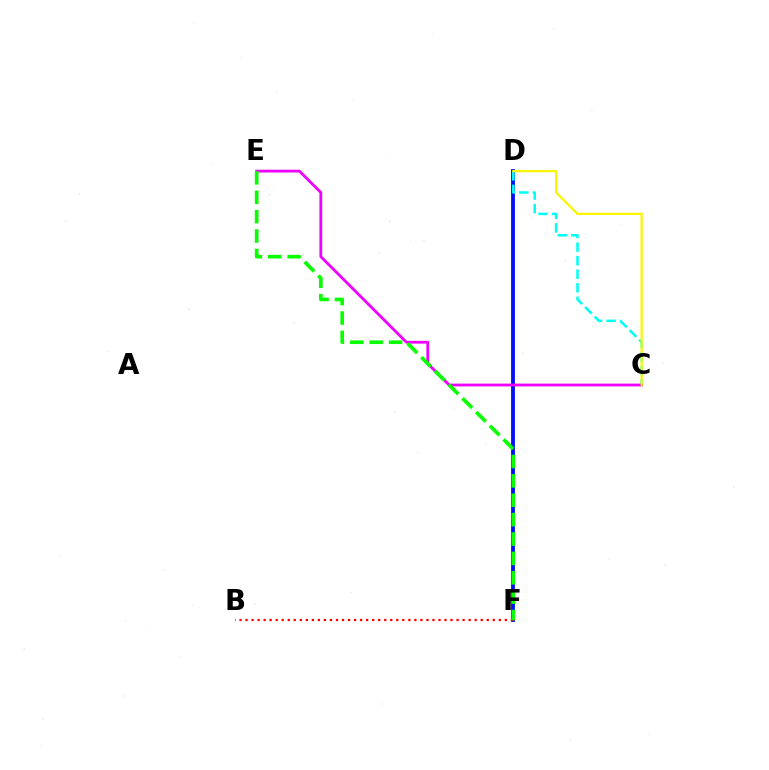{('D', 'F'): [{'color': '#0010ff', 'line_style': 'solid', 'thickness': 2.75}], ('C', 'D'): [{'color': '#00fff6', 'line_style': 'dashed', 'thickness': 1.84}, {'color': '#fcf500', 'line_style': 'solid', 'thickness': 1.63}], ('B', 'F'): [{'color': '#ff0000', 'line_style': 'dotted', 'thickness': 1.64}], ('C', 'E'): [{'color': '#ee00ff', 'line_style': 'solid', 'thickness': 2.01}], ('E', 'F'): [{'color': '#08ff00', 'line_style': 'dashed', 'thickness': 2.63}]}